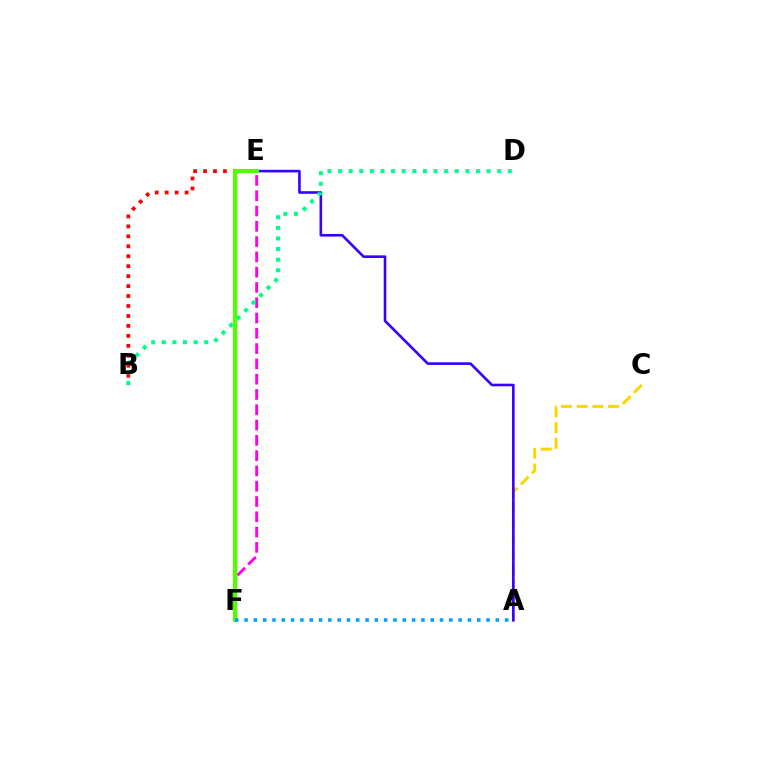{('B', 'E'): [{'color': '#ff0000', 'line_style': 'dotted', 'thickness': 2.7}], ('A', 'C'): [{'color': '#ffd500', 'line_style': 'dashed', 'thickness': 2.14}], ('E', 'F'): [{'color': '#ff00ed', 'line_style': 'dashed', 'thickness': 2.08}, {'color': '#4fff00', 'line_style': 'solid', 'thickness': 2.98}], ('A', 'E'): [{'color': '#3700ff', 'line_style': 'solid', 'thickness': 1.89}], ('B', 'D'): [{'color': '#00ff86', 'line_style': 'dotted', 'thickness': 2.88}], ('A', 'F'): [{'color': '#009eff', 'line_style': 'dotted', 'thickness': 2.53}]}